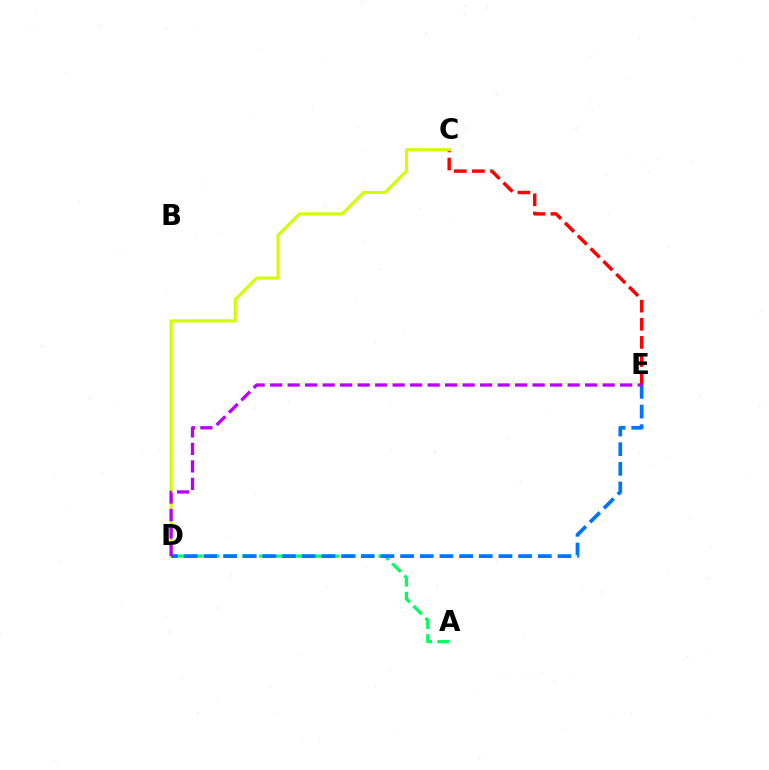{('A', 'D'): [{'color': '#00ff5c', 'line_style': 'dashed', 'thickness': 2.32}], ('C', 'E'): [{'color': '#ff0000', 'line_style': 'dashed', 'thickness': 2.46}], ('C', 'D'): [{'color': '#d1ff00', 'line_style': 'solid', 'thickness': 2.26}], ('D', 'E'): [{'color': '#0074ff', 'line_style': 'dashed', 'thickness': 2.67}, {'color': '#b900ff', 'line_style': 'dashed', 'thickness': 2.38}]}